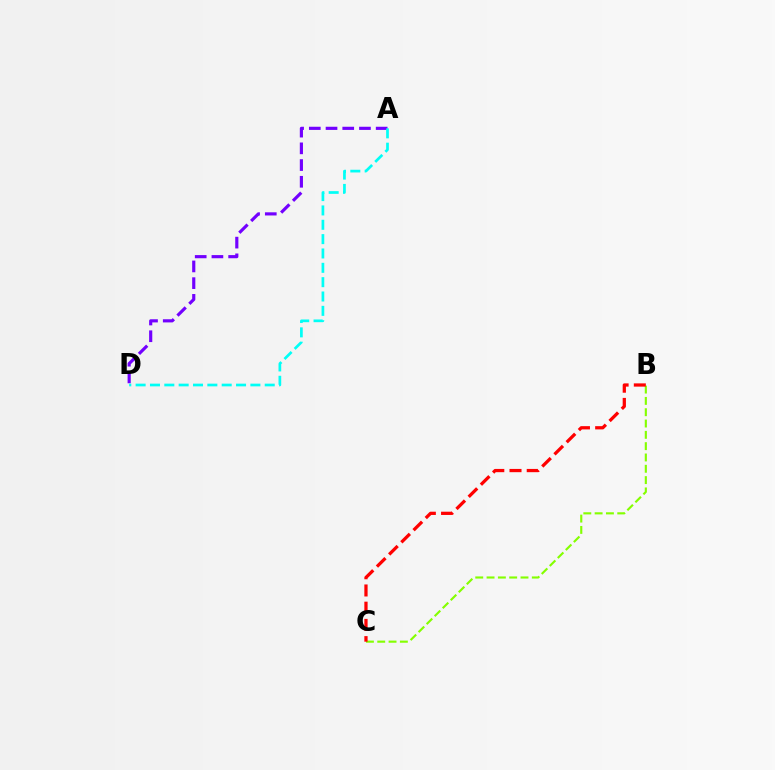{('B', 'C'): [{'color': '#84ff00', 'line_style': 'dashed', 'thickness': 1.54}, {'color': '#ff0000', 'line_style': 'dashed', 'thickness': 2.34}], ('A', 'D'): [{'color': '#7200ff', 'line_style': 'dashed', 'thickness': 2.27}, {'color': '#00fff6', 'line_style': 'dashed', 'thickness': 1.95}]}